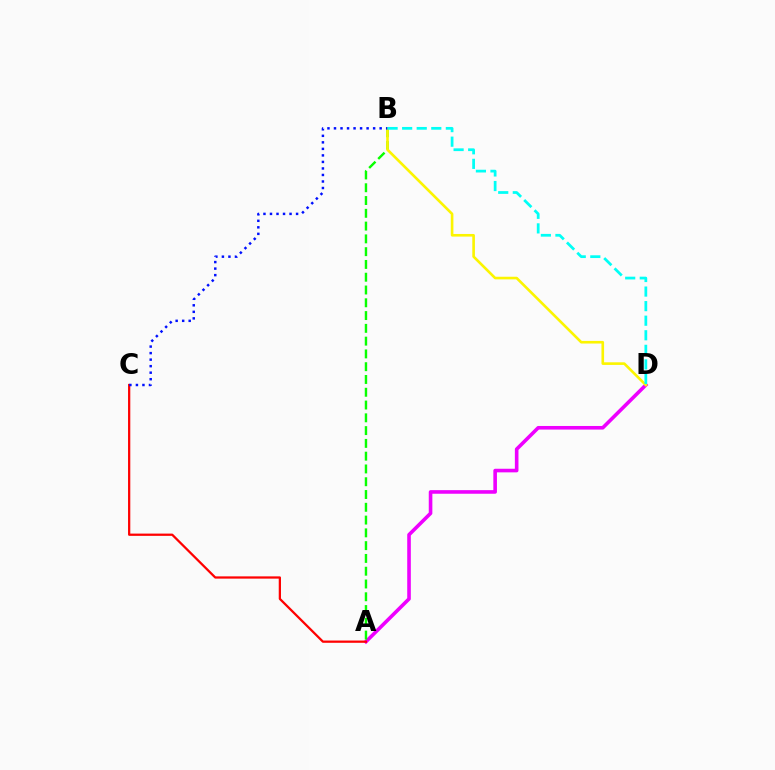{('A', 'D'): [{'color': '#ee00ff', 'line_style': 'solid', 'thickness': 2.59}], ('A', 'C'): [{'color': '#ff0000', 'line_style': 'solid', 'thickness': 1.62}], ('A', 'B'): [{'color': '#08ff00', 'line_style': 'dashed', 'thickness': 1.74}], ('B', 'D'): [{'color': '#fcf500', 'line_style': 'solid', 'thickness': 1.89}, {'color': '#00fff6', 'line_style': 'dashed', 'thickness': 1.98}], ('B', 'C'): [{'color': '#0010ff', 'line_style': 'dotted', 'thickness': 1.77}]}